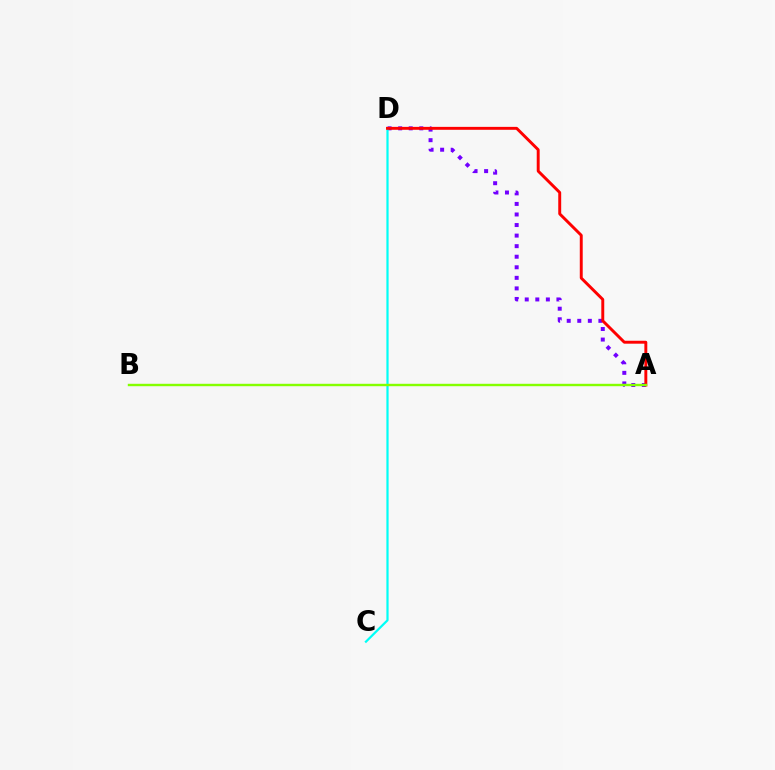{('A', 'D'): [{'color': '#7200ff', 'line_style': 'dotted', 'thickness': 2.87}, {'color': '#ff0000', 'line_style': 'solid', 'thickness': 2.11}], ('C', 'D'): [{'color': '#00fff6', 'line_style': 'solid', 'thickness': 1.59}], ('A', 'B'): [{'color': '#84ff00', 'line_style': 'solid', 'thickness': 1.73}]}